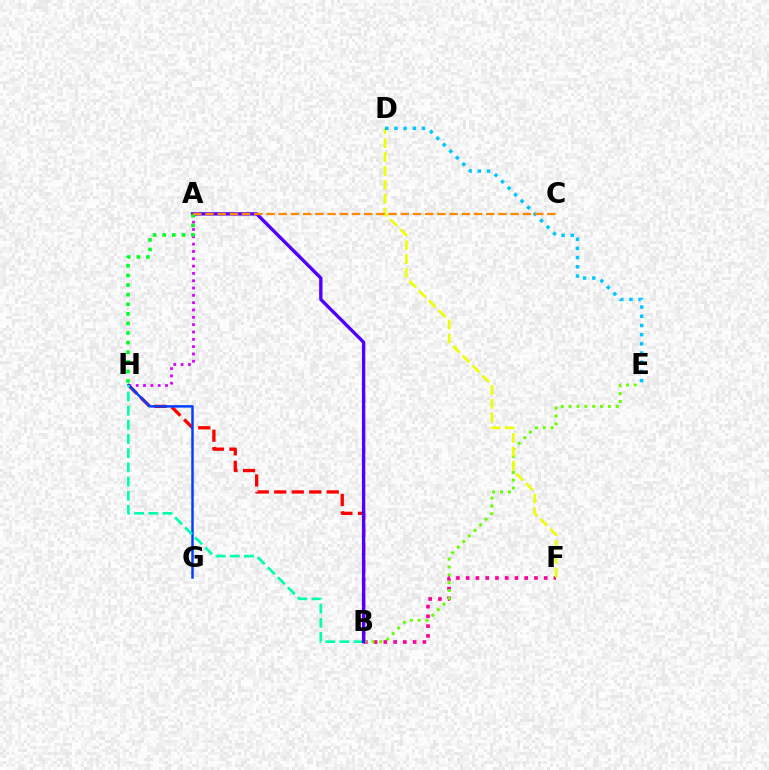{('B', 'H'): [{'color': '#ff0000', 'line_style': 'dashed', 'thickness': 2.38}, {'color': '#00ffaf', 'line_style': 'dashed', 'thickness': 1.93}], ('A', 'H'): [{'color': '#d600ff', 'line_style': 'dotted', 'thickness': 1.99}, {'color': '#00ff27', 'line_style': 'dotted', 'thickness': 2.61}], ('G', 'H'): [{'color': '#003fff', 'line_style': 'solid', 'thickness': 1.78}], ('B', 'F'): [{'color': '#ff00a0', 'line_style': 'dotted', 'thickness': 2.65}], ('B', 'E'): [{'color': '#66ff00', 'line_style': 'dotted', 'thickness': 2.14}], ('D', 'F'): [{'color': '#eeff00', 'line_style': 'dashed', 'thickness': 1.88}], ('A', 'B'): [{'color': '#4f00ff', 'line_style': 'solid', 'thickness': 2.41}], ('D', 'E'): [{'color': '#00c7ff', 'line_style': 'dotted', 'thickness': 2.5}], ('A', 'C'): [{'color': '#ff8800', 'line_style': 'dashed', 'thickness': 1.66}]}